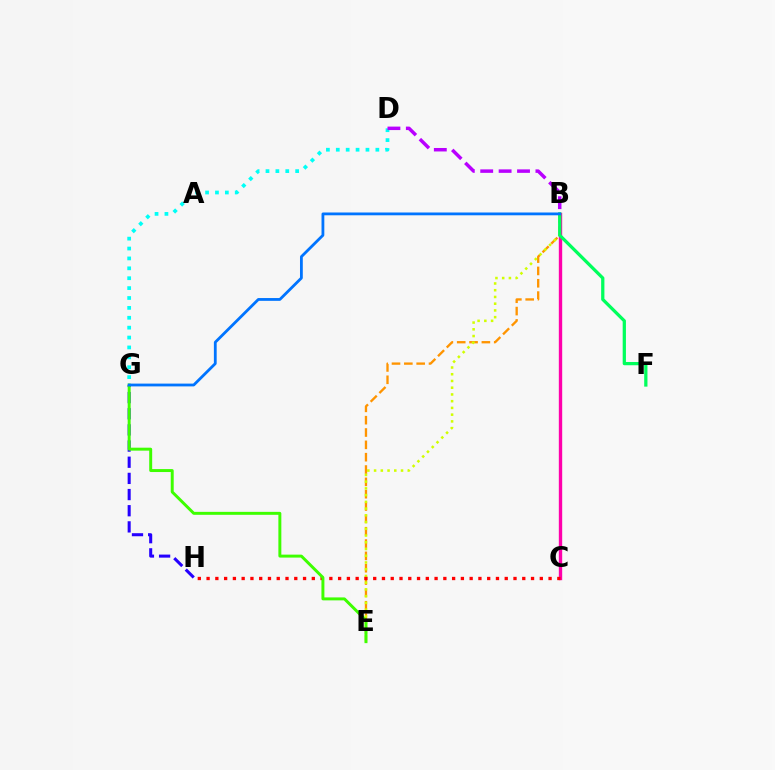{('B', 'E'): [{'color': '#ff9400', 'line_style': 'dashed', 'thickness': 1.68}, {'color': '#d1ff00', 'line_style': 'dotted', 'thickness': 1.83}], ('B', 'C'): [{'color': '#ff00ac', 'line_style': 'solid', 'thickness': 2.42}], ('B', 'F'): [{'color': '#00ff5c', 'line_style': 'solid', 'thickness': 2.34}], ('G', 'H'): [{'color': '#2500ff', 'line_style': 'dashed', 'thickness': 2.2}], ('D', 'G'): [{'color': '#00fff6', 'line_style': 'dotted', 'thickness': 2.69}], ('B', 'D'): [{'color': '#b900ff', 'line_style': 'dashed', 'thickness': 2.5}], ('C', 'H'): [{'color': '#ff0000', 'line_style': 'dotted', 'thickness': 2.38}], ('E', 'G'): [{'color': '#3dff00', 'line_style': 'solid', 'thickness': 2.13}], ('B', 'G'): [{'color': '#0074ff', 'line_style': 'solid', 'thickness': 2.01}]}